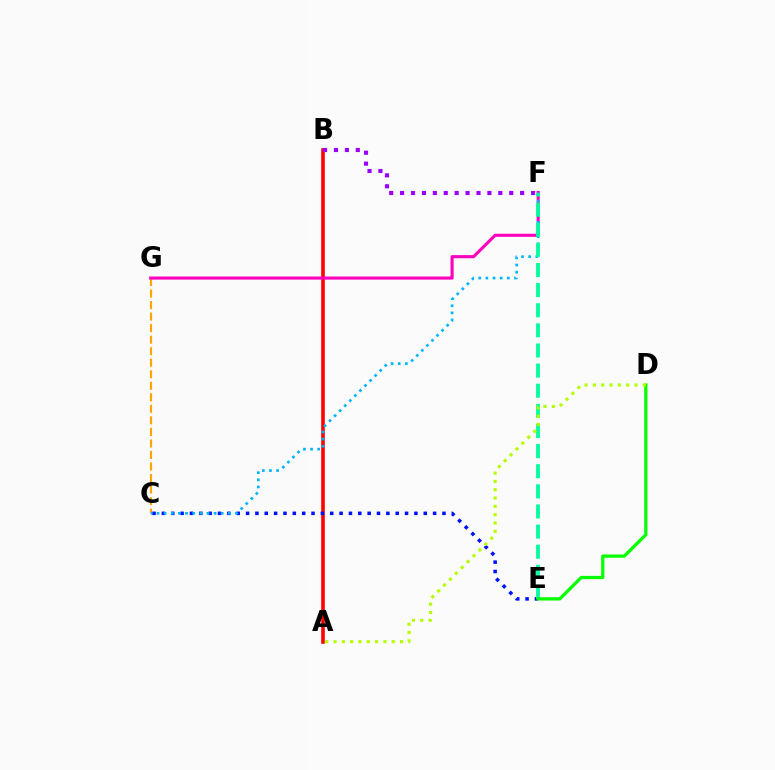{('A', 'B'): [{'color': '#ff0000', 'line_style': 'solid', 'thickness': 2.58}], ('C', 'E'): [{'color': '#0010ff', 'line_style': 'dotted', 'thickness': 2.54}], ('C', 'G'): [{'color': '#ffa500', 'line_style': 'dashed', 'thickness': 1.57}], ('F', 'G'): [{'color': '#ff00bd', 'line_style': 'solid', 'thickness': 2.23}], ('C', 'F'): [{'color': '#00b5ff', 'line_style': 'dotted', 'thickness': 1.94}], ('E', 'F'): [{'color': '#00ff9d', 'line_style': 'dashed', 'thickness': 2.73}], ('D', 'E'): [{'color': '#08ff00', 'line_style': 'solid', 'thickness': 2.36}], ('A', 'D'): [{'color': '#b3ff00', 'line_style': 'dotted', 'thickness': 2.26}], ('B', 'F'): [{'color': '#9b00ff', 'line_style': 'dotted', 'thickness': 2.97}]}